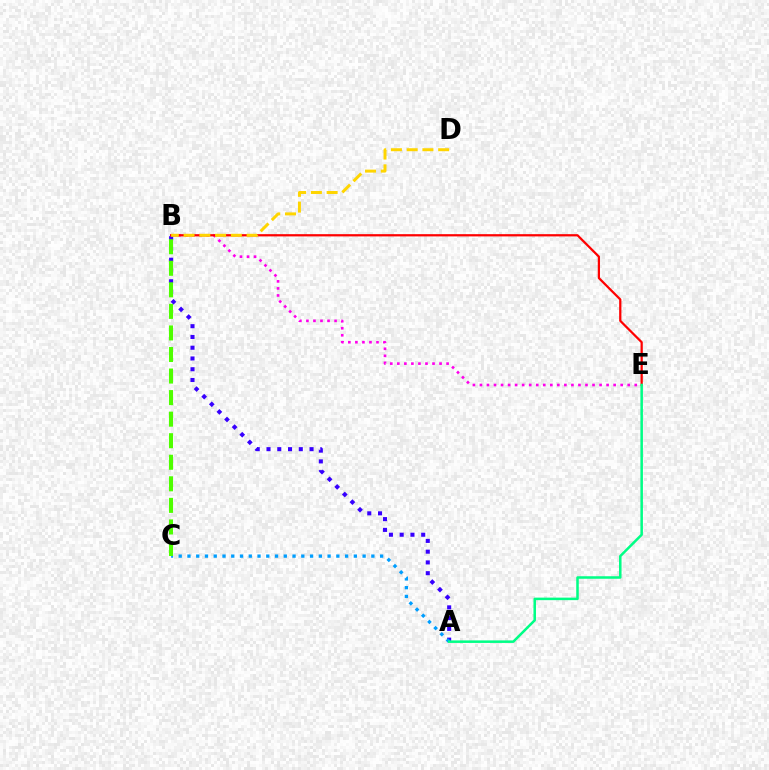{('A', 'B'): [{'color': '#3700ff', 'line_style': 'dotted', 'thickness': 2.92}], ('B', 'E'): [{'color': '#ff00ed', 'line_style': 'dotted', 'thickness': 1.91}, {'color': '#ff0000', 'line_style': 'solid', 'thickness': 1.62}], ('B', 'D'): [{'color': '#ffd500', 'line_style': 'dashed', 'thickness': 2.14}], ('A', 'C'): [{'color': '#009eff', 'line_style': 'dotted', 'thickness': 2.38}], ('A', 'E'): [{'color': '#00ff86', 'line_style': 'solid', 'thickness': 1.82}], ('B', 'C'): [{'color': '#4fff00', 'line_style': 'dashed', 'thickness': 2.93}]}